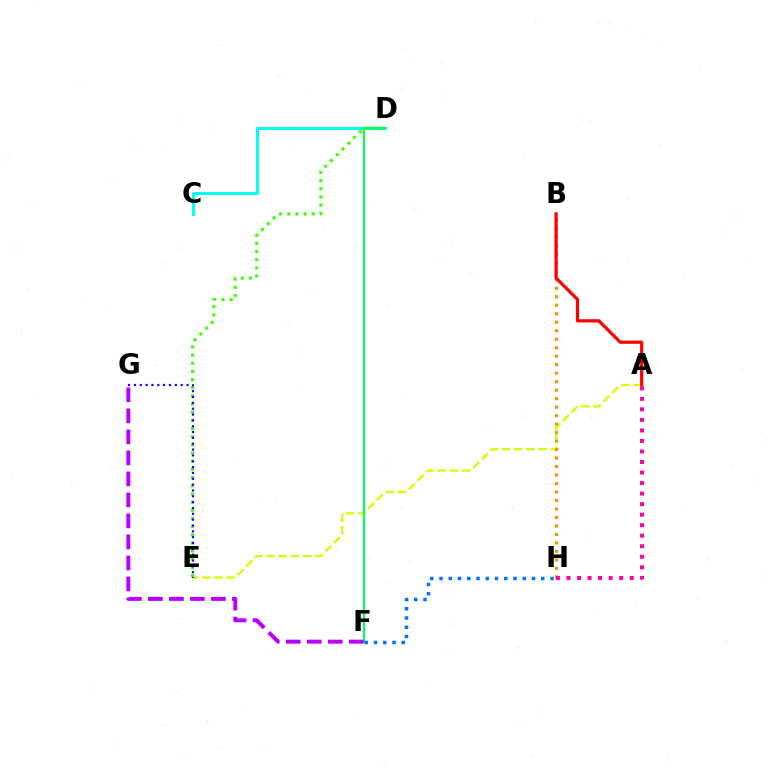{('A', 'E'): [{'color': '#d1ff00', 'line_style': 'dashed', 'thickness': 1.65}], ('C', 'D'): [{'color': '#00fff6', 'line_style': 'solid', 'thickness': 2.15}], ('B', 'H'): [{'color': '#ff9400', 'line_style': 'dotted', 'thickness': 2.31}], ('D', 'E'): [{'color': '#3dff00', 'line_style': 'dotted', 'thickness': 2.22}], ('D', 'F'): [{'color': '#00ff5c', 'line_style': 'solid', 'thickness': 1.59}], ('F', 'G'): [{'color': '#b900ff', 'line_style': 'dashed', 'thickness': 2.85}], ('F', 'H'): [{'color': '#0074ff', 'line_style': 'dotted', 'thickness': 2.51}], ('A', 'B'): [{'color': '#ff0000', 'line_style': 'solid', 'thickness': 2.31}], ('E', 'G'): [{'color': '#2500ff', 'line_style': 'dotted', 'thickness': 1.59}], ('A', 'H'): [{'color': '#ff00ac', 'line_style': 'dotted', 'thickness': 2.86}]}